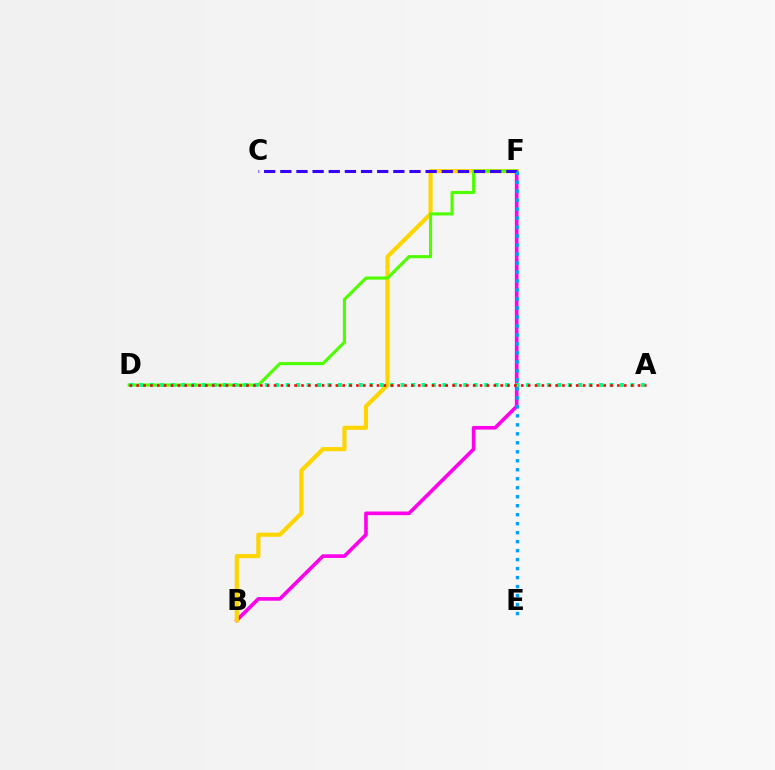{('B', 'F'): [{'color': '#ff00ed', 'line_style': 'solid', 'thickness': 2.62}, {'color': '#ffd500', 'line_style': 'solid', 'thickness': 2.99}], ('D', 'F'): [{'color': '#4fff00', 'line_style': 'solid', 'thickness': 2.25}], ('C', 'F'): [{'color': '#3700ff', 'line_style': 'dashed', 'thickness': 2.19}], ('E', 'F'): [{'color': '#009eff', 'line_style': 'dotted', 'thickness': 2.44}], ('A', 'D'): [{'color': '#00ff86', 'line_style': 'dotted', 'thickness': 2.84}, {'color': '#ff0000', 'line_style': 'dotted', 'thickness': 1.87}]}